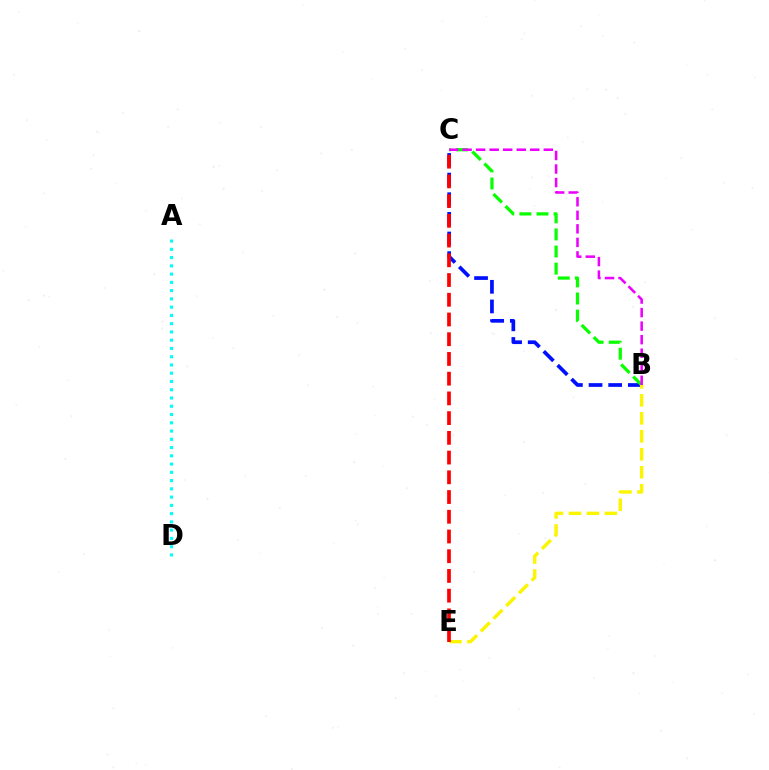{('A', 'D'): [{'color': '#00fff6', 'line_style': 'dotted', 'thickness': 2.24}], ('B', 'C'): [{'color': '#0010ff', 'line_style': 'dashed', 'thickness': 2.67}, {'color': '#08ff00', 'line_style': 'dashed', 'thickness': 2.32}, {'color': '#ee00ff', 'line_style': 'dashed', 'thickness': 1.84}], ('B', 'E'): [{'color': '#fcf500', 'line_style': 'dashed', 'thickness': 2.44}], ('C', 'E'): [{'color': '#ff0000', 'line_style': 'dashed', 'thickness': 2.68}]}